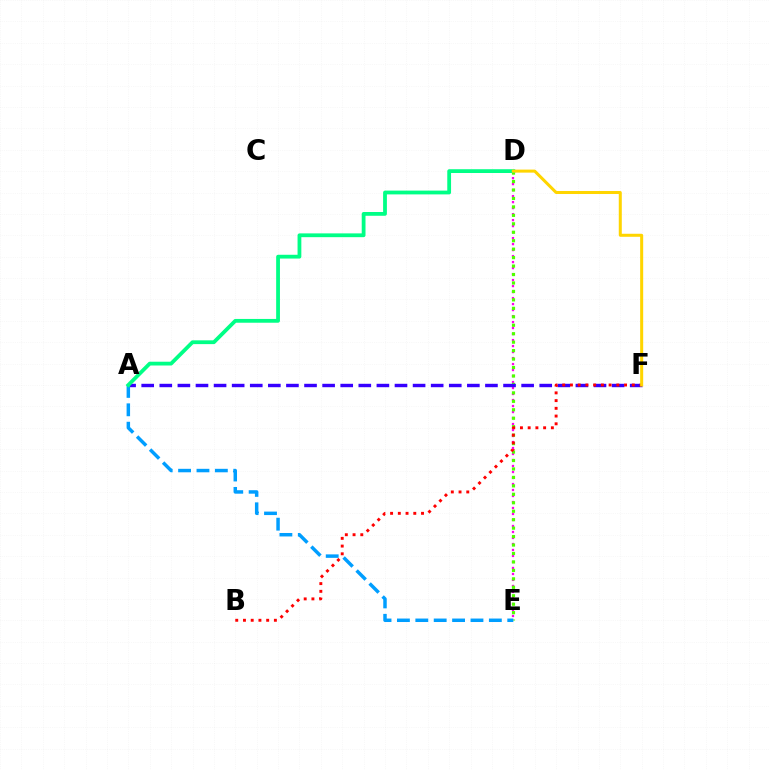{('D', 'E'): [{'color': '#ff00ed', 'line_style': 'dotted', 'thickness': 1.63}, {'color': '#4fff00', 'line_style': 'dotted', 'thickness': 2.3}], ('A', 'F'): [{'color': '#3700ff', 'line_style': 'dashed', 'thickness': 2.46}], ('A', 'E'): [{'color': '#009eff', 'line_style': 'dashed', 'thickness': 2.5}], ('B', 'F'): [{'color': '#ff0000', 'line_style': 'dotted', 'thickness': 2.1}], ('A', 'D'): [{'color': '#00ff86', 'line_style': 'solid', 'thickness': 2.73}], ('D', 'F'): [{'color': '#ffd500', 'line_style': 'solid', 'thickness': 2.18}]}